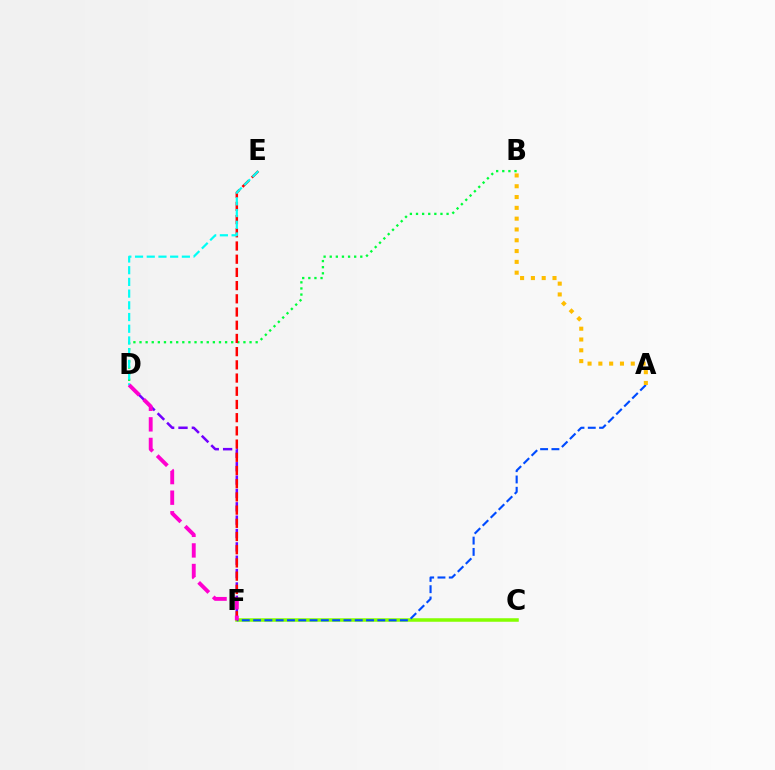{('D', 'F'): [{'color': '#7200ff', 'line_style': 'dashed', 'thickness': 1.82}, {'color': '#ff00cf', 'line_style': 'dashed', 'thickness': 2.79}], ('C', 'F'): [{'color': '#84ff00', 'line_style': 'solid', 'thickness': 2.54}], ('B', 'D'): [{'color': '#00ff39', 'line_style': 'dotted', 'thickness': 1.66}], ('A', 'F'): [{'color': '#004bff', 'line_style': 'dashed', 'thickness': 1.53}], ('A', 'B'): [{'color': '#ffbd00', 'line_style': 'dotted', 'thickness': 2.94}], ('E', 'F'): [{'color': '#ff0000', 'line_style': 'dashed', 'thickness': 1.79}], ('D', 'E'): [{'color': '#00fff6', 'line_style': 'dashed', 'thickness': 1.59}]}